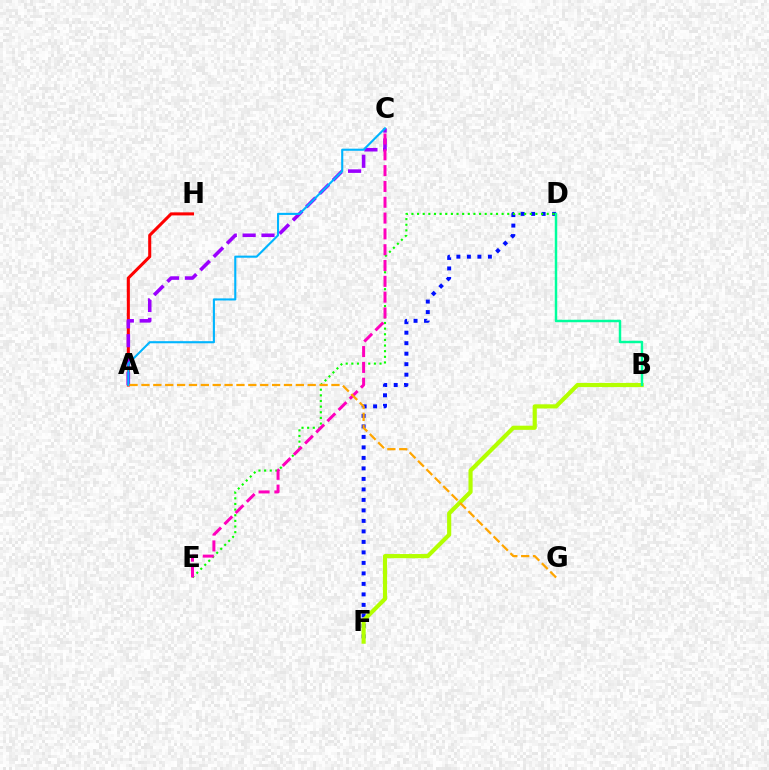{('A', 'H'): [{'color': '#ff0000', 'line_style': 'solid', 'thickness': 2.2}], ('D', 'F'): [{'color': '#0010ff', 'line_style': 'dotted', 'thickness': 2.85}], ('B', 'F'): [{'color': '#b3ff00', 'line_style': 'solid', 'thickness': 2.99}], ('B', 'D'): [{'color': '#00ff9d', 'line_style': 'solid', 'thickness': 1.77}], ('D', 'E'): [{'color': '#08ff00', 'line_style': 'dotted', 'thickness': 1.53}], ('A', 'C'): [{'color': '#9b00ff', 'line_style': 'dashed', 'thickness': 2.56}, {'color': '#00b5ff', 'line_style': 'solid', 'thickness': 1.52}], ('C', 'E'): [{'color': '#ff00bd', 'line_style': 'dashed', 'thickness': 2.15}], ('A', 'G'): [{'color': '#ffa500', 'line_style': 'dashed', 'thickness': 1.61}]}